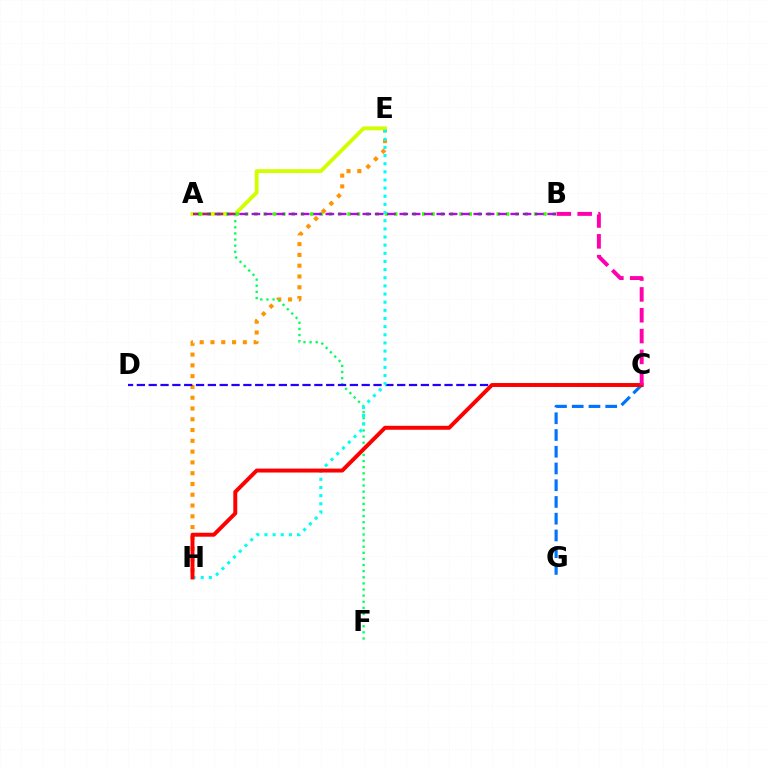{('E', 'H'): [{'color': '#ff9400', 'line_style': 'dotted', 'thickness': 2.93}, {'color': '#00fff6', 'line_style': 'dotted', 'thickness': 2.21}], ('A', 'F'): [{'color': '#00ff5c', 'line_style': 'dotted', 'thickness': 1.66}], ('A', 'E'): [{'color': '#d1ff00', 'line_style': 'solid', 'thickness': 2.77}], ('A', 'B'): [{'color': '#3dff00', 'line_style': 'dotted', 'thickness': 2.53}, {'color': '#b900ff', 'line_style': 'dashed', 'thickness': 1.67}], ('C', 'G'): [{'color': '#0074ff', 'line_style': 'dashed', 'thickness': 2.27}], ('C', 'D'): [{'color': '#2500ff', 'line_style': 'dashed', 'thickness': 1.61}], ('C', 'H'): [{'color': '#ff0000', 'line_style': 'solid', 'thickness': 2.83}], ('B', 'C'): [{'color': '#ff00ac', 'line_style': 'dashed', 'thickness': 2.83}]}